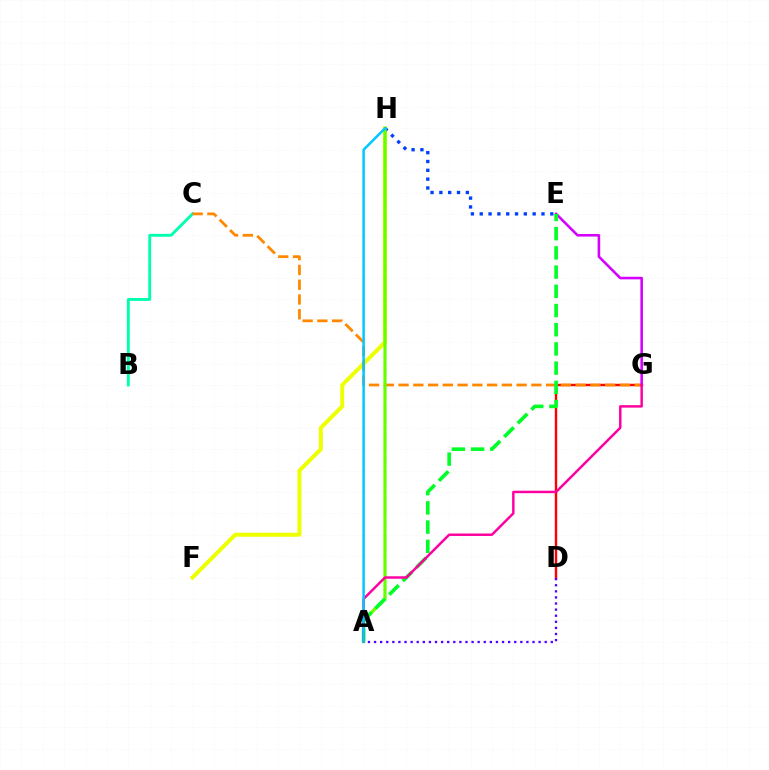{('F', 'H'): [{'color': '#eeff00', 'line_style': 'solid', 'thickness': 2.88}], ('E', 'H'): [{'color': '#003fff', 'line_style': 'dotted', 'thickness': 2.4}], ('B', 'C'): [{'color': '#00ffaf', 'line_style': 'solid', 'thickness': 2.08}], ('D', 'G'): [{'color': '#ff0000', 'line_style': 'solid', 'thickness': 1.72}], ('C', 'G'): [{'color': '#ff8800', 'line_style': 'dashed', 'thickness': 2.0}], ('A', 'H'): [{'color': '#66ff00', 'line_style': 'solid', 'thickness': 2.3}, {'color': '#00c7ff', 'line_style': 'solid', 'thickness': 1.79}], ('E', 'G'): [{'color': '#d600ff', 'line_style': 'solid', 'thickness': 1.86}], ('A', 'E'): [{'color': '#00ff27', 'line_style': 'dashed', 'thickness': 2.61}], ('A', 'G'): [{'color': '#ff00a0', 'line_style': 'solid', 'thickness': 1.78}], ('A', 'D'): [{'color': '#4f00ff', 'line_style': 'dotted', 'thickness': 1.66}]}